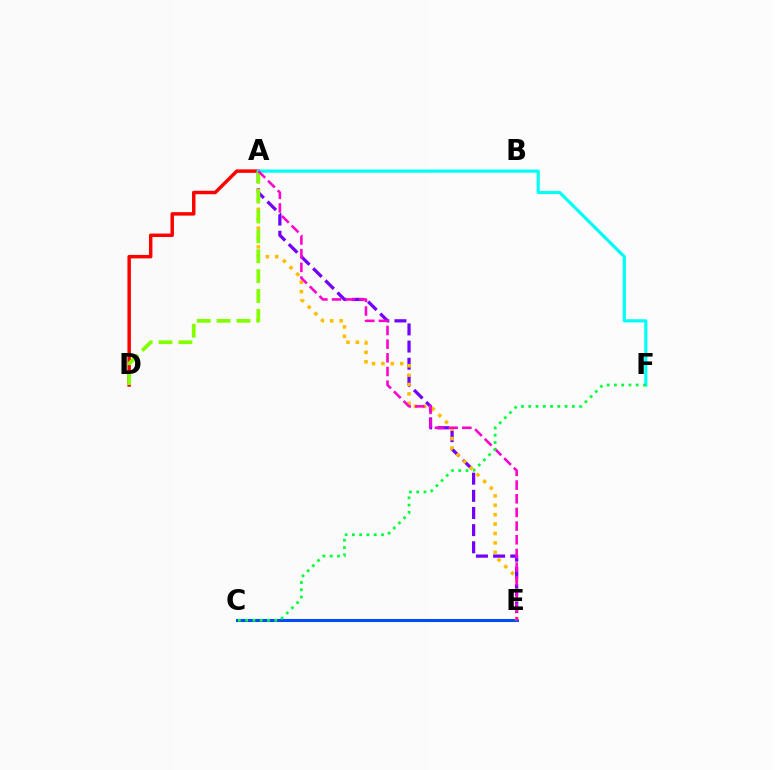{('A', 'E'): [{'color': '#7200ff', 'line_style': 'dashed', 'thickness': 2.33}, {'color': '#ffbd00', 'line_style': 'dotted', 'thickness': 2.55}, {'color': '#ff00cf', 'line_style': 'dashed', 'thickness': 1.86}], ('C', 'E'): [{'color': '#004bff', 'line_style': 'solid', 'thickness': 2.19}], ('A', 'D'): [{'color': '#ff0000', 'line_style': 'solid', 'thickness': 2.49}, {'color': '#84ff00', 'line_style': 'dashed', 'thickness': 2.7}], ('A', 'F'): [{'color': '#00fff6', 'line_style': 'solid', 'thickness': 2.28}], ('C', 'F'): [{'color': '#00ff39', 'line_style': 'dotted', 'thickness': 1.97}]}